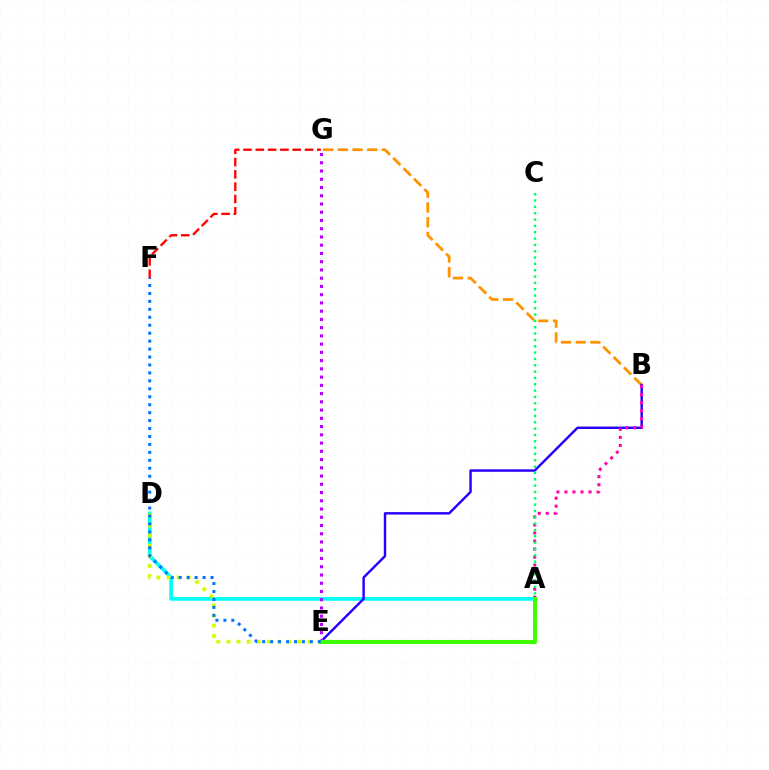{('F', 'G'): [{'color': '#ff0000', 'line_style': 'dashed', 'thickness': 1.67}], ('B', 'G'): [{'color': '#ff9400', 'line_style': 'dashed', 'thickness': 2.0}], ('A', 'D'): [{'color': '#00fff6', 'line_style': 'solid', 'thickness': 2.67}], ('D', 'E'): [{'color': '#d1ff00', 'line_style': 'dotted', 'thickness': 2.75}], ('B', 'E'): [{'color': '#2500ff', 'line_style': 'solid', 'thickness': 1.76}], ('A', 'B'): [{'color': '#ff00ac', 'line_style': 'dotted', 'thickness': 2.18}], ('A', 'C'): [{'color': '#00ff5c', 'line_style': 'dotted', 'thickness': 1.72}], ('E', 'G'): [{'color': '#b900ff', 'line_style': 'dotted', 'thickness': 2.24}], ('A', 'E'): [{'color': '#3dff00', 'line_style': 'solid', 'thickness': 2.97}], ('E', 'F'): [{'color': '#0074ff', 'line_style': 'dotted', 'thickness': 2.16}]}